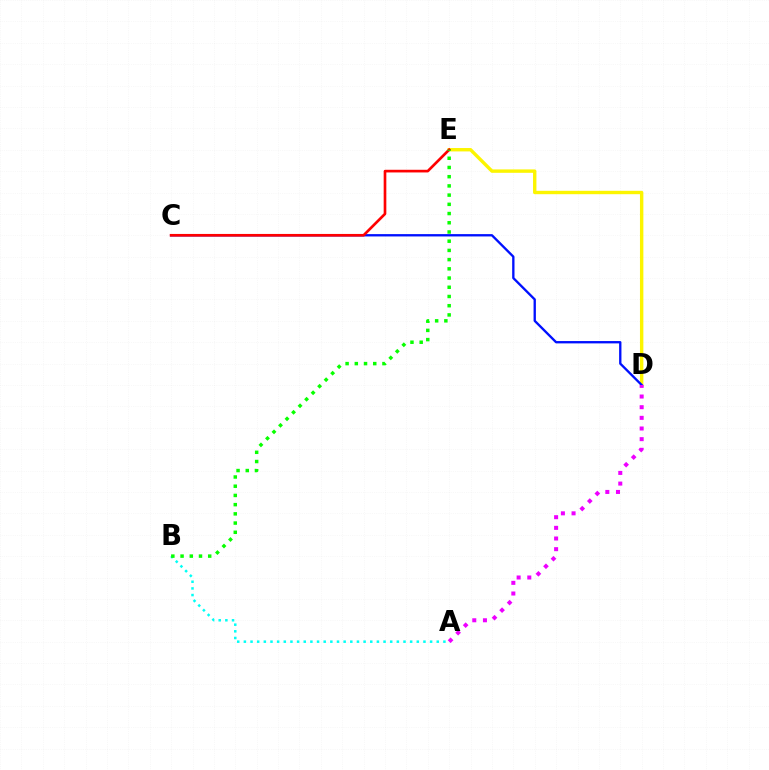{('D', 'E'): [{'color': '#fcf500', 'line_style': 'solid', 'thickness': 2.44}], ('C', 'D'): [{'color': '#0010ff', 'line_style': 'solid', 'thickness': 1.68}], ('A', 'B'): [{'color': '#00fff6', 'line_style': 'dotted', 'thickness': 1.81}], ('A', 'D'): [{'color': '#ee00ff', 'line_style': 'dotted', 'thickness': 2.9}], ('C', 'E'): [{'color': '#ff0000', 'line_style': 'solid', 'thickness': 1.92}], ('B', 'E'): [{'color': '#08ff00', 'line_style': 'dotted', 'thickness': 2.5}]}